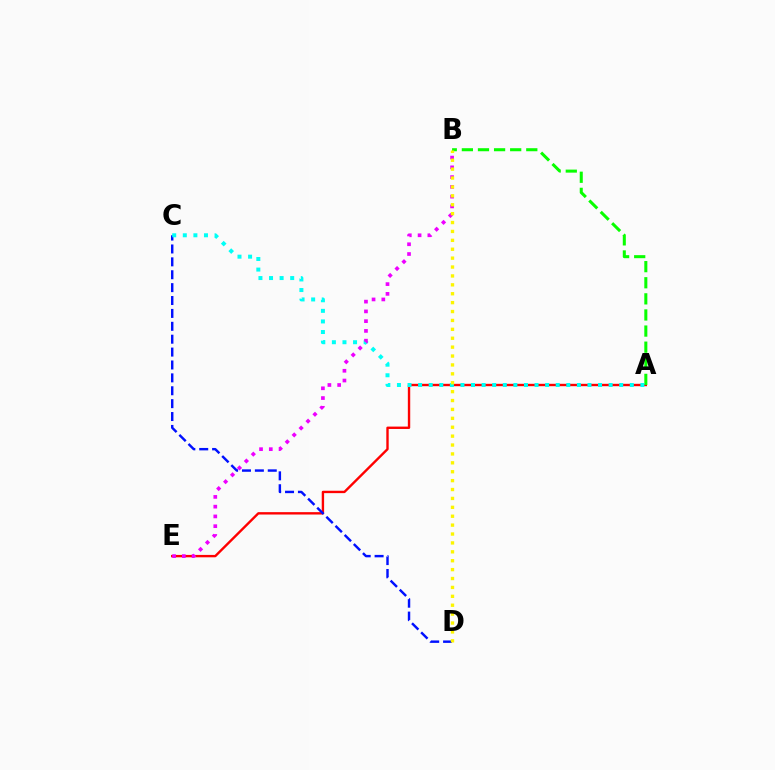{('A', 'E'): [{'color': '#ff0000', 'line_style': 'solid', 'thickness': 1.72}], ('C', 'D'): [{'color': '#0010ff', 'line_style': 'dashed', 'thickness': 1.75}], ('A', 'B'): [{'color': '#08ff00', 'line_style': 'dashed', 'thickness': 2.19}], ('A', 'C'): [{'color': '#00fff6', 'line_style': 'dotted', 'thickness': 2.88}], ('B', 'E'): [{'color': '#ee00ff', 'line_style': 'dotted', 'thickness': 2.65}], ('B', 'D'): [{'color': '#fcf500', 'line_style': 'dotted', 'thickness': 2.42}]}